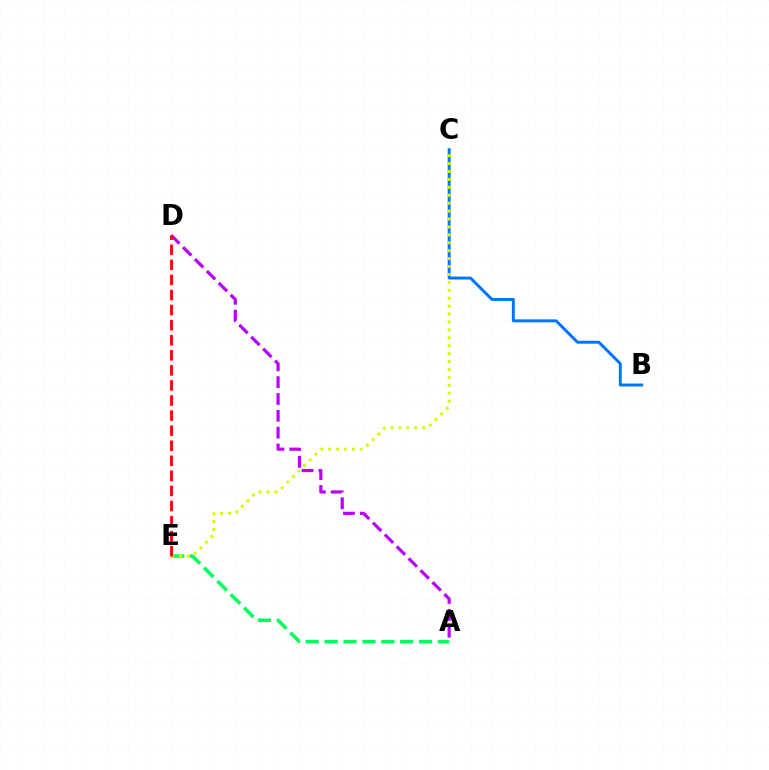{('A', 'D'): [{'color': '#b900ff', 'line_style': 'dashed', 'thickness': 2.29}], ('B', 'C'): [{'color': '#0074ff', 'line_style': 'solid', 'thickness': 2.11}], ('A', 'E'): [{'color': '#00ff5c', 'line_style': 'dashed', 'thickness': 2.57}], ('C', 'E'): [{'color': '#d1ff00', 'line_style': 'dotted', 'thickness': 2.15}], ('D', 'E'): [{'color': '#ff0000', 'line_style': 'dashed', 'thickness': 2.05}]}